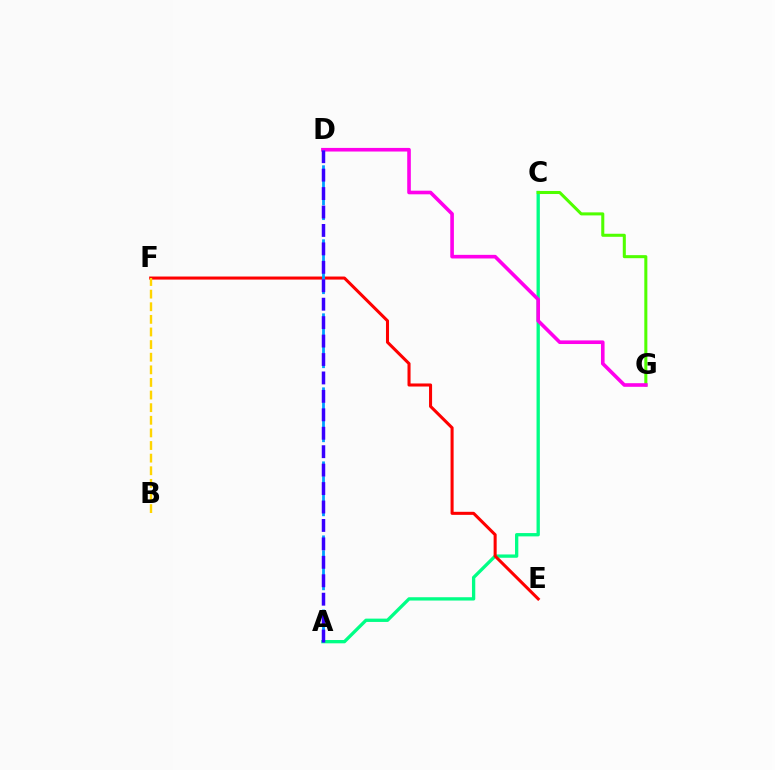{('A', 'C'): [{'color': '#00ff86', 'line_style': 'solid', 'thickness': 2.38}], ('E', 'F'): [{'color': '#ff0000', 'line_style': 'solid', 'thickness': 2.2}], ('C', 'G'): [{'color': '#4fff00', 'line_style': 'solid', 'thickness': 2.19}], ('D', 'G'): [{'color': '#ff00ed', 'line_style': 'solid', 'thickness': 2.61}], ('B', 'F'): [{'color': '#ffd500', 'line_style': 'dashed', 'thickness': 1.71}], ('A', 'D'): [{'color': '#009eff', 'line_style': 'dashed', 'thickness': 2.01}, {'color': '#3700ff', 'line_style': 'dashed', 'thickness': 2.5}]}